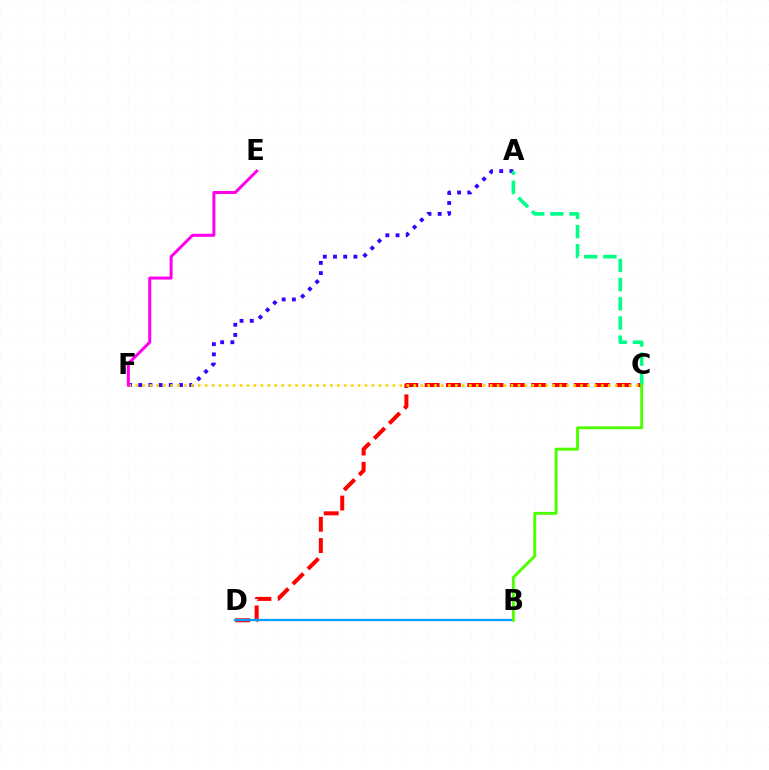{('A', 'F'): [{'color': '#3700ff', 'line_style': 'dotted', 'thickness': 2.77}], ('C', 'D'): [{'color': '#ff0000', 'line_style': 'dashed', 'thickness': 2.89}], ('B', 'D'): [{'color': '#009eff', 'line_style': 'solid', 'thickness': 1.68}], ('A', 'C'): [{'color': '#00ff86', 'line_style': 'dashed', 'thickness': 2.61}], ('C', 'F'): [{'color': '#ffd500', 'line_style': 'dotted', 'thickness': 1.89}], ('E', 'F'): [{'color': '#ff00ed', 'line_style': 'solid', 'thickness': 2.17}], ('B', 'C'): [{'color': '#4fff00', 'line_style': 'solid', 'thickness': 2.11}]}